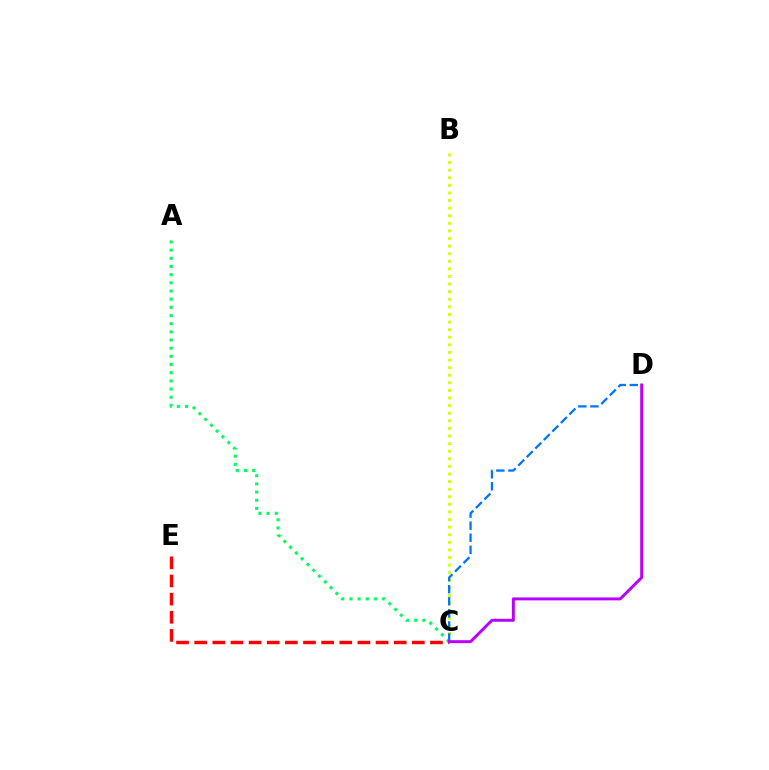{('B', 'C'): [{'color': '#d1ff00', 'line_style': 'dotted', 'thickness': 2.06}], ('A', 'C'): [{'color': '#00ff5c', 'line_style': 'dotted', 'thickness': 2.22}], ('C', 'E'): [{'color': '#ff0000', 'line_style': 'dashed', 'thickness': 2.46}], ('C', 'D'): [{'color': '#0074ff', 'line_style': 'dashed', 'thickness': 1.64}, {'color': '#b900ff', 'line_style': 'solid', 'thickness': 2.12}]}